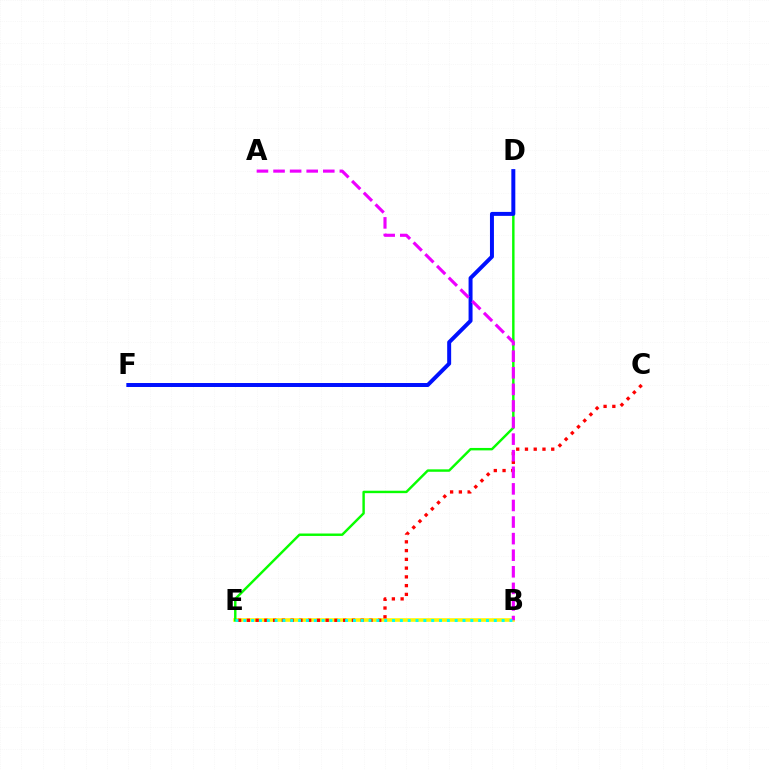{('B', 'E'): [{'color': '#fcf500', 'line_style': 'solid', 'thickness': 2.58}, {'color': '#00fff6', 'line_style': 'dotted', 'thickness': 2.13}], ('D', 'E'): [{'color': '#08ff00', 'line_style': 'solid', 'thickness': 1.75}], ('C', 'E'): [{'color': '#ff0000', 'line_style': 'dotted', 'thickness': 2.38}], ('D', 'F'): [{'color': '#0010ff', 'line_style': 'solid', 'thickness': 2.86}], ('A', 'B'): [{'color': '#ee00ff', 'line_style': 'dashed', 'thickness': 2.25}]}